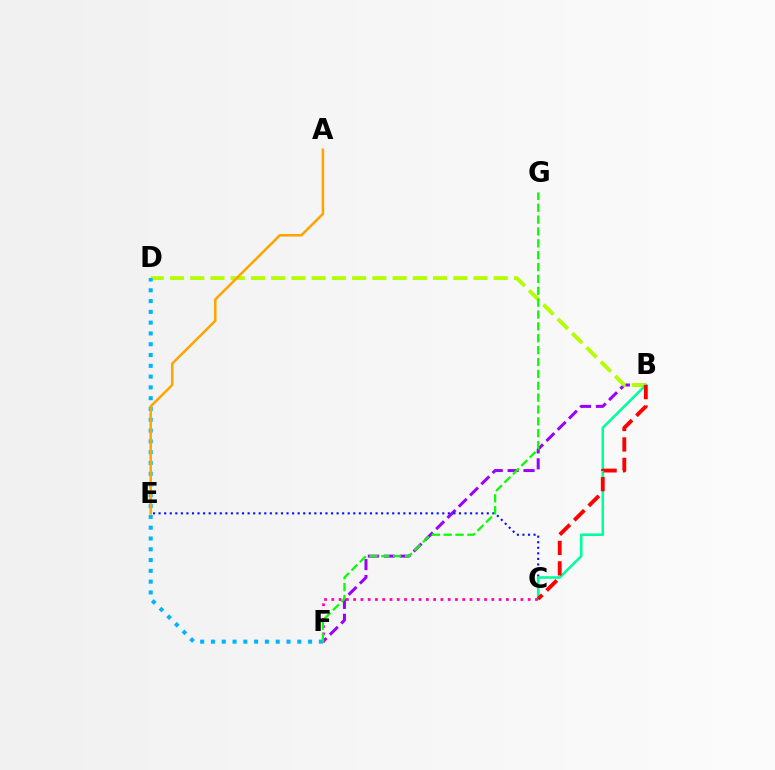{('B', 'F'): [{'color': '#9b00ff', 'line_style': 'dashed', 'thickness': 2.16}], ('B', 'D'): [{'color': '#b3ff00', 'line_style': 'dashed', 'thickness': 2.75}], ('C', 'E'): [{'color': '#0010ff', 'line_style': 'dotted', 'thickness': 1.51}], ('B', 'C'): [{'color': '#00ff9d', 'line_style': 'solid', 'thickness': 1.86}, {'color': '#ff0000', 'line_style': 'dashed', 'thickness': 2.77}], ('C', 'F'): [{'color': '#ff00bd', 'line_style': 'dotted', 'thickness': 1.98}], ('D', 'F'): [{'color': '#00b5ff', 'line_style': 'dotted', 'thickness': 2.93}], ('A', 'E'): [{'color': '#ffa500', 'line_style': 'solid', 'thickness': 1.82}], ('F', 'G'): [{'color': '#08ff00', 'line_style': 'dashed', 'thickness': 1.61}]}